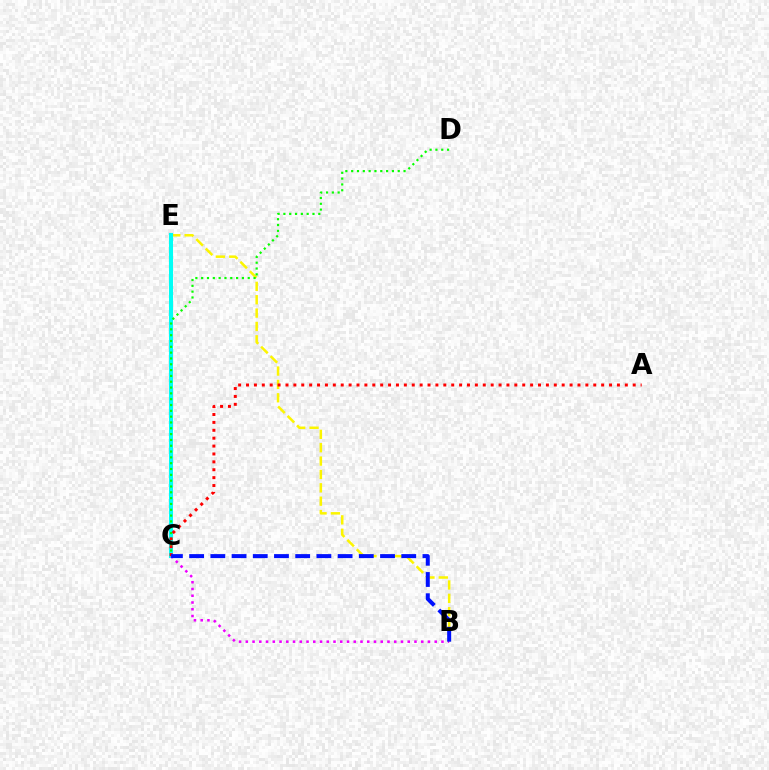{('B', 'E'): [{'color': '#fcf500', 'line_style': 'dashed', 'thickness': 1.82}], ('C', 'E'): [{'color': '#00fff6', 'line_style': 'solid', 'thickness': 2.92}], ('C', 'D'): [{'color': '#08ff00', 'line_style': 'dotted', 'thickness': 1.58}], ('A', 'C'): [{'color': '#ff0000', 'line_style': 'dotted', 'thickness': 2.14}], ('B', 'C'): [{'color': '#ee00ff', 'line_style': 'dotted', 'thickness': 1.83}, {'color': '#0010ff', 'line_style': 'dashed', 'thickness': 2.88}]}